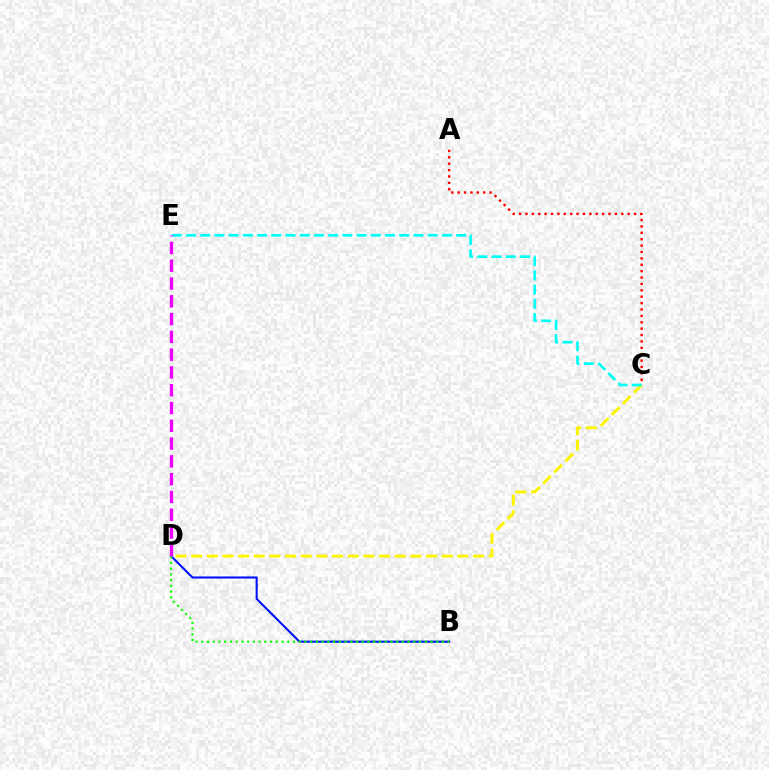{('C', 'D'): [{'color': '#fcf500', 'line_style': 'dashed', 'thickness': 2.13}], ('C', 'E'): [{'color': '#00fff6', 'line_style': 'dashed', 'thickness': 1.93}], ('A', 'C'): [{'color': '#ff0000', 'line_style': 'dotted', 'thickness': 1.74}], ('B', 'D'): [{'color': '#0010ff', 'line_style': 'solid', 'thickness': 1.5}, {'color': '#08ff00', 'line_style': 'dotted', 'thickness': 1.56}], ('D', 'E'): [{'color': '#ee00ff', 'line_style': 'dashed', 'thickness': 2.42}]}